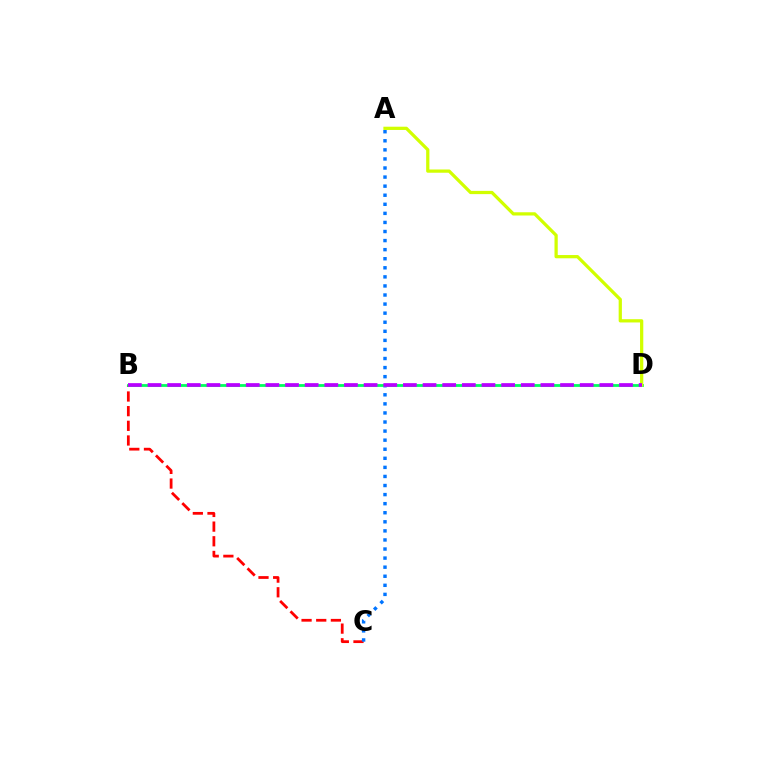{('B', 'C'): [{'color': '#ff0000', 'line_style': 'dashed', 'thickness': 1.99}], ('A', 'C'): [{'color': '#0074ff', 'line_style': 'dotted', 'thickness': 2.46}], ('B', 'D'): [{'color': '#00ff5c', 'line_style': 'solid', 'thickness': 2.01}, {'color': '#b900ff', 'line_style': 'dashed', 'thickness': 2.67}], ('A', 'D'): [{'color': '#d1ff00', 'line_style': 'solid', 'thickness': 2.34}]}